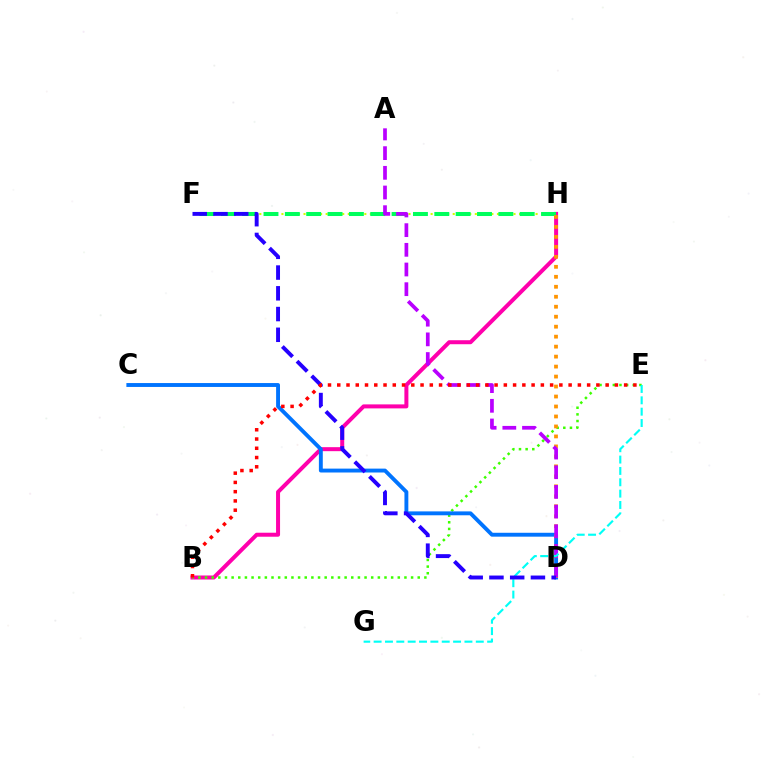{('F', 'H'): [{'color': '#d1ff00', 'line_style': 'dotted', 'thickness': 1.5}, {'color': '#00ff5c', 'line_style': 'dashed', 'thickness': 2.9}], ('B', 'H'): [{'color': '#ff00ac', 'line_style': 'solid', 'thickness': 2.88}], ('B', 'E'): [{'color': '#3dff00', 'line_style': 'dotted', 'thickness': 1.81}, {'color': '#ff0000', 'line_style': 'dotted', 'thickness': 2.51}], ('C', 'D'): [{'color': '#0074ff', 'line_style': 'solid', 'thickness': 2.8}], ('D', 'H'): [{'color': '#ff9400', 'line_style': 'dotted', 'thickness': 2.71}], ('A', 'D'): [{'color': '#b900ff', 'line_style': 'dashed', 'thickness': 2.67}], ('E', 'G'): [{'color': '#00fff6', 'line_style': 'dashed', 'thickness': 1.54}], ('D', 'F'): [{'color': '#2500ff', 'line_style': 'dashed', 'thickness': 2.82}]}